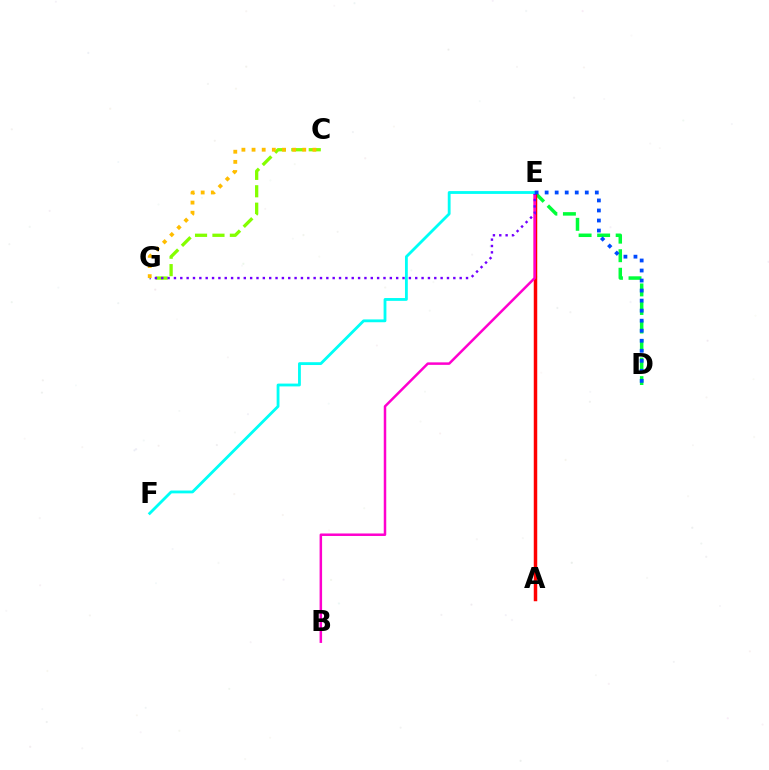{('D', 'E'): [{'color': '#00ff39', 'line_style': 'dashed', 'thickness': 2.52}, {'color': '#004bff', 'line_style': 'dotted', 'thickness': 2.73}], ('A', 'E'): [{'color': '#ff0000', 'line_style': 'solid', 'thickness': 2.5}], ('C', 'G'): [{'color': '#84ff00', 'line_style': 'dashed', 'thickness': 2.37}, {'color': '#ffbd00', 'line_style': 'dotted', 'thickness': 2.76}], ('B', 'E'): [{'color': '#ff00cf', 'line_style': 'solid', 'thickness': 1.8}], ('E', 'G'): [{'color': '#7200ff', 'line_style': 'dotted', 'thickness': 1.73}], ('E', 'F'): [{'color': '#00fff6', 'line_style': 'solid', 'thickness': 2.03}]}